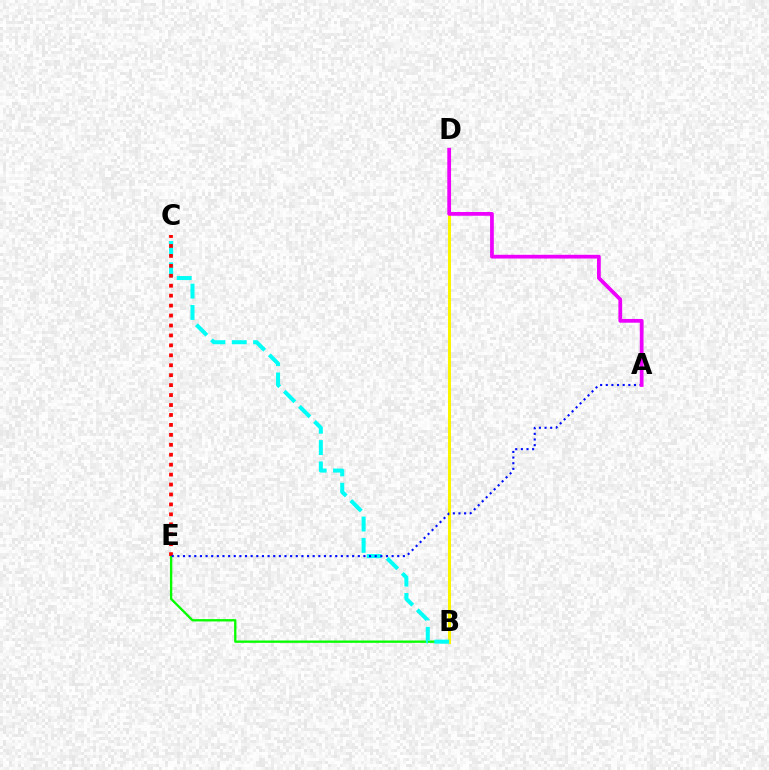{('B', 'E'): [{'color': '#08ff00', 'line_style': 'solid', 'thickness': 1.68}], ('B', 'D'): [{'color': '#fcf500', 'line_style': 'solid', 'thickness': 2.18}], ('B', 'C'): [{'color': '#00fff6', 'line_style': 'dashed', 'thickness': 2.9}], ('C', 'E'): [{'color': '#ff0000', 'line_style': 'dotted', 'thickness': 2.7}], ('A', 'E'): [{'color': '#0010ff', 'line_style': 'dotted', 'thickness': 1.53}], ('A', 'D'): [{'color': '#ee00ff', 'line_style': 'solid', 'thickness': 2.7}]}